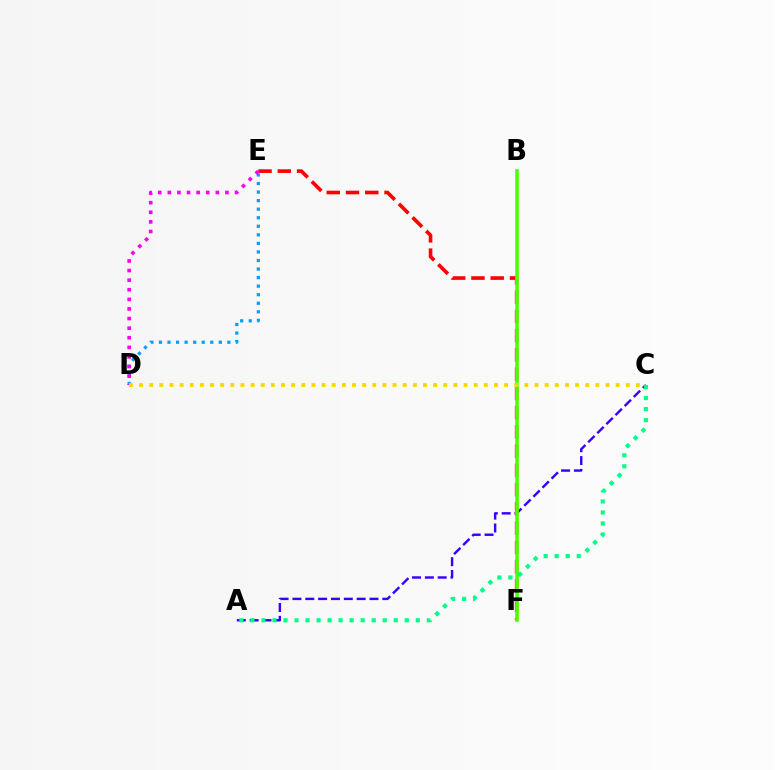{('A', 'C'): [{'color': '#3700ff', 'line_style': 'dashed', 'thickness': 1.74}, {'color': '#00ff86', 'line_style': 'dotted', 'thickness': 3.0}], ('E', 'F'): [{'color': '#ff0000', 'line_style': 'dashed', 'thickness': 2.62}], ('D', 'E'): [{'color': '#009eff', 'line_style': 'dotted', 'thickness': 2.32}, {'color': '#ff00ed', 'line_style': 'dotted', 'thickness': 2.61}], ('B', 'F'): [{'color': '#4fff00', 'line_style': 'solid', 'thickness': 2.59}], ('C', 'D'): [{'color': '#ffd500', 'line_style': 'dotted', 'thickness': 2.75}]}